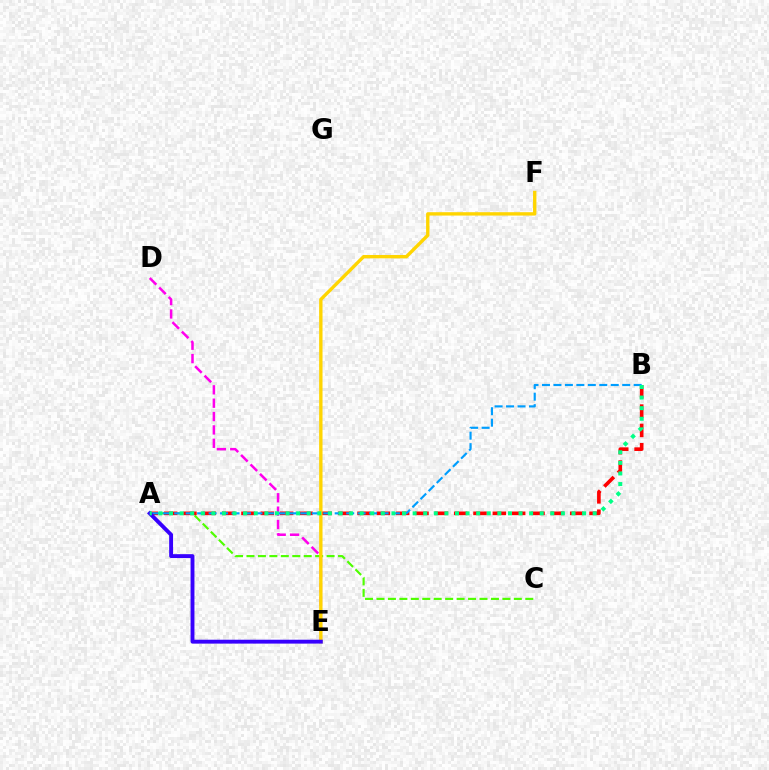{('A', 'C'): [{'color': '#4fff00', 'line_style': 'dashed', 'thickness': 1.56}], ('A', 'B'): [{'color': '#ff0000', 'line_style': 'dashed', 'thickness': 2.63}, {'color': '#009eff', 'line_style': 'dashed', 'thickness': 1.56}, {'color': '#00ff86', 'line_style': 'dotted', 'thickness': 2.88}], ('D', 'E'): [{'color': '#ff00ed', 'line_style': 'dashed', 'thickness': 1.82}], ('E', 'F'): [{'color': '#ffd500', 'line_style': 'solid', 'thickness': 2.43}], ('A', 'E'): [{'color': '#3700ff', 'line_style': 'solid', 'thickness': 2.8}]}